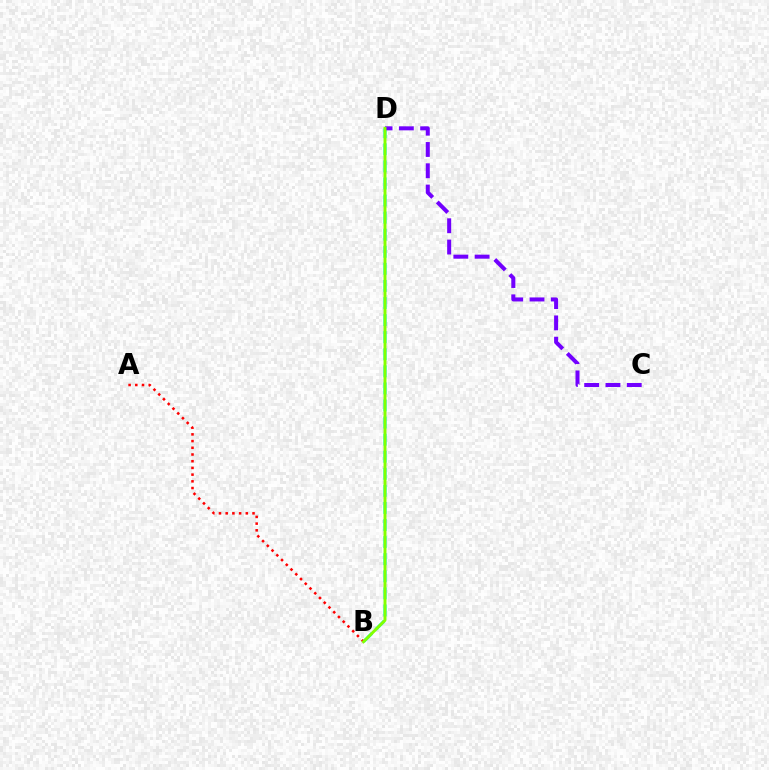{('B', 'D'): [{'color': '#00fff6', 'line_style': 'dashed', 'thickness': 2.32}, {'color': '#84ff00', 'line_style': 'solid', 'thickness': 2.1}], ('A', 'B'): [{'color': '#ff0000', 'line_style': 'dotted', 'thickness': 1.82}], ('C', 'D'): [{'color': '#7200ff', 'line_style': 'dashed', 'thickness': 2.89}]}